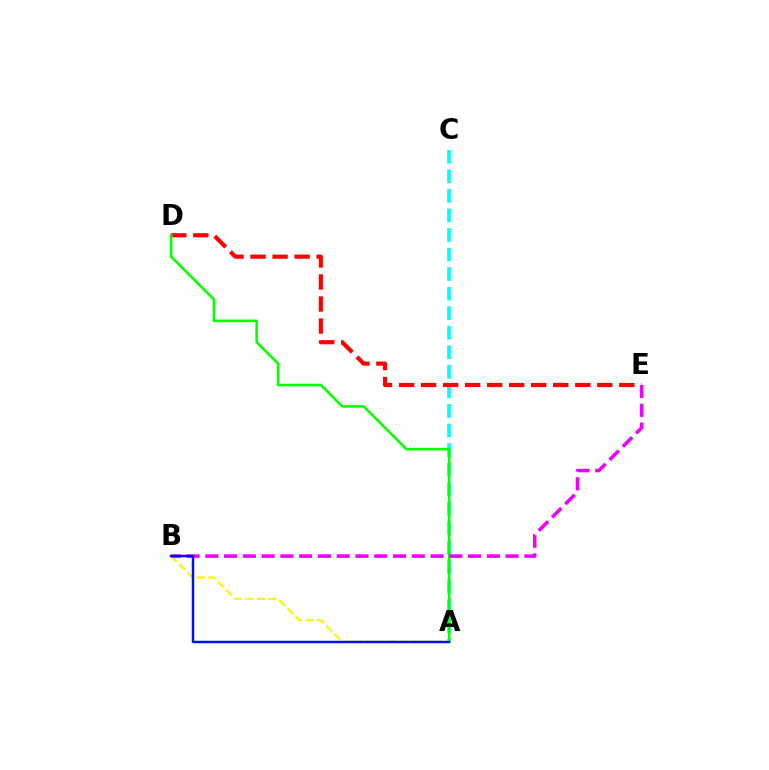{('A', 'C'): [{'color': '#00fff6', 'line_style': 'dashed', 'thickness': 2.66}], ('D', 'E'): [{'color': '#ff0000', 'line_style': 'dashed', 'thickness': 2.99}], ('A', 'D'): [{'color': '#08ff00', 'line_style': 'solid', 'thickness': 1.85}], ('A', 'B'): [{'color': '#fcf500', 'line_style': 'dashed', 'thickness': 1.56}, {'color': '#0010ff', 'line_style': 'solid', 'thickness': 1.77}], ('B', 'E'): [{'color': '#ee00ff', 'line_style': 'dashed', 'thickness': 2.55}]}